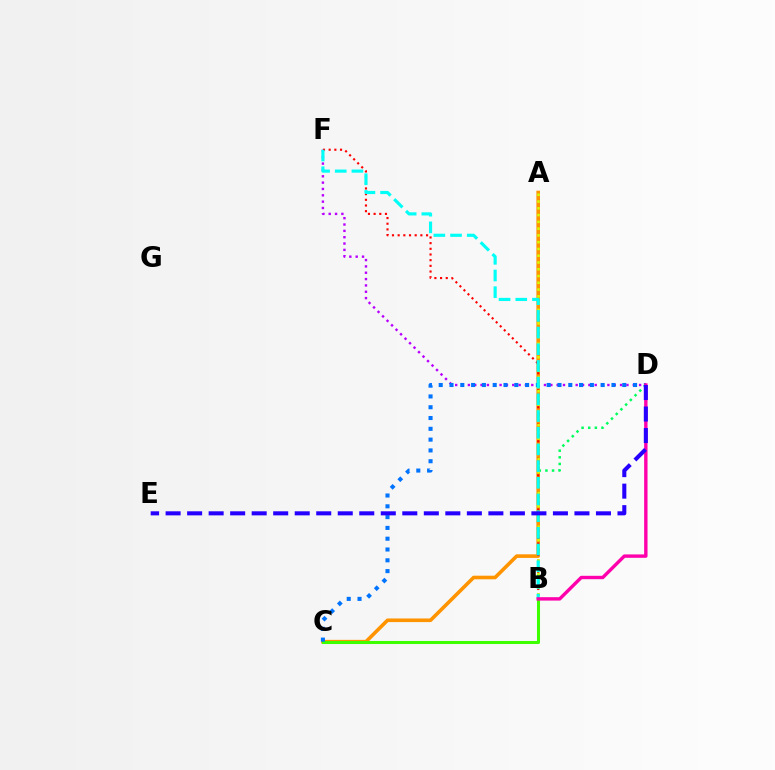{('B', 'D'): [{'color': '#00ff5c', 'line_style': 'dotted', 'thickness': 1.8}, {'color': '#ff00ac', 'line_style': 'solid', 'thickness': 2.45}], ('D', 'F'): [{'color': '#b900ff', 'line_style': 'dotted', 'thickness': 1.72}], ('A', 'C'): [{'color': '#ff9400', 'line_style': 'solid', 'thickness': 2.6}], ('B', 'C'): [{'color': '#3dff00', 'line_style': 'solid', 'thickness': 2.19}], ('C', 'D'): [{'color': '#0074ff', 'line_style': 'dotted', 'thickness': 2.93}], ('B', 'F'): [{'color': '#ff0000', 'line_style': 'dotted', 'thickness': 1.54}, {'color': '#00fff6', 'line_style': 'dashed', 'thickness': 2.27}], ('A', 'B'): [{'color': '#d1ff00', 'line_style': 'dotted', 'thickness': 1.84}], ('D', 'E'): [{'color': '#2500ff', 'line_style': 'dashed', 'thickness': 2.92}]}